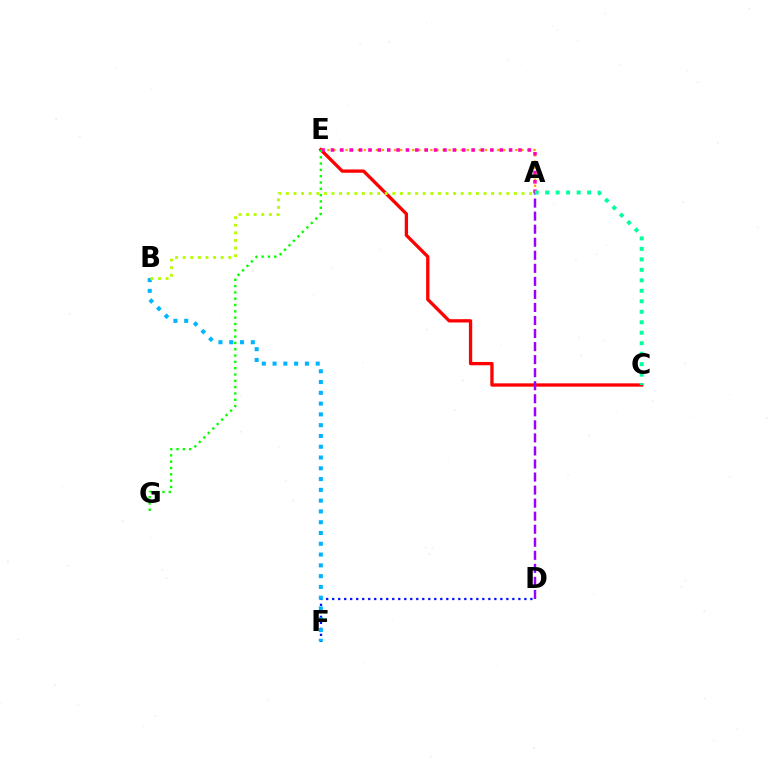{('C', 'E'): [{'color': '#ff0000', 'line_style': 'solid', 'thickness': 2.38}], ('A', 'E'): [{'color': '#ffa500', 'line_style': 'dotted', 'thickness': 1.65}, {'color': '#ff00bd', 'line_style': 'dotted', 'thickness': 2.55}], ('A', 'D'): [{'color': '#9b00ff', 'line_style': 'dashed', 'thickness': 1.77}], ('D', 'F'): [{'color': '#0010ff', 'line_style': 'dotted', 'thickness': 1.63}], ('B', 'F'): [{'color': '#00b5ff', 'line_style': 'dotted', 'thickness': 2.93}], ('A', 'B'): [{'color': '#b3ff00', 'line_style': 'dotted', 'thickness': 2.07}], ('A', 'C'): [{'color': '#00ff9d', 'line_style': 'dotted', 'thickness': 2.85}], ('E', 'G'): [{'color': '#08ff00', 'line_style': 'dotted', 'thickness': 1.72}]}